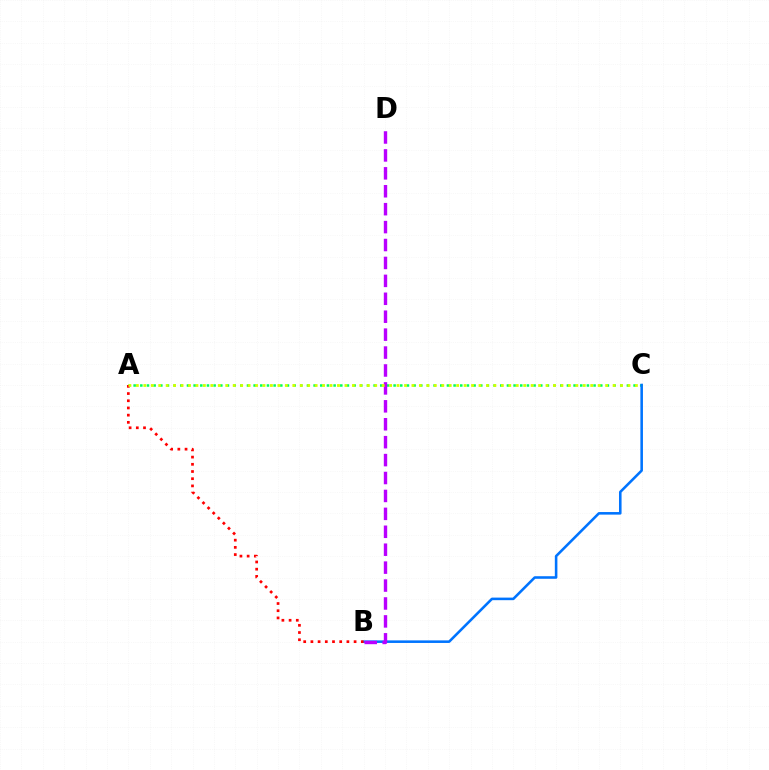{('A', 'C'): [{'color': '#00ff5c', 'line_style': 'dotted', 'thickness': 1.81}, {'color': '#d1ff00', 'line_style': 'dotted', 'thickness': 2.02}], ('B', 'C'): [{'color': '#0074ff', 'line_style': 'solid', 'thickness': 1.85}], ('B', 'D'): [{'color': '#b900ff', 'line_style': 'dashed', 'thickness': 2.43}], ('A', 'B'): [{'color': '#ff0000', 'line_style': 'dotted', 'thickness': 1.96}]}